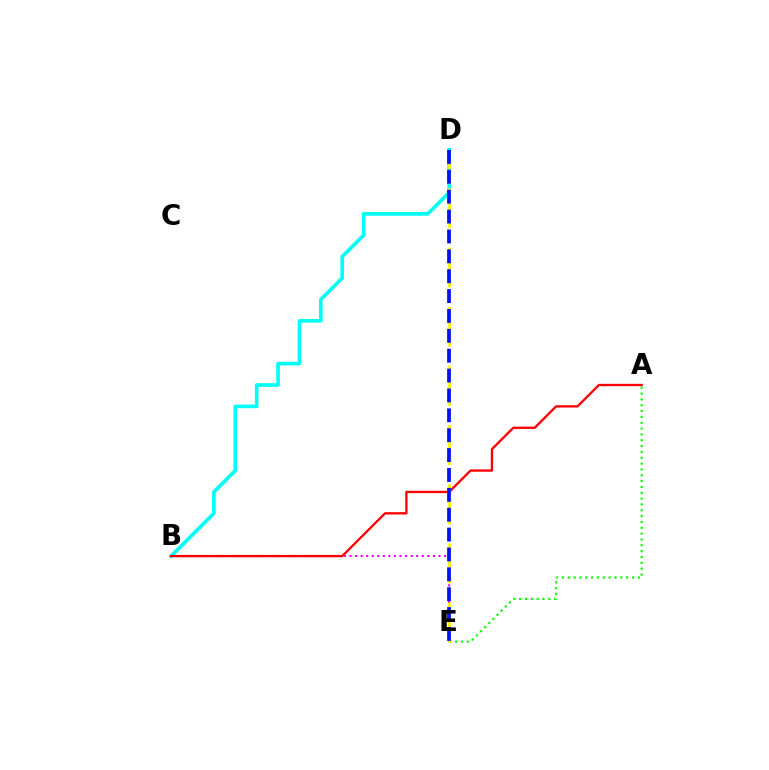{('B', 'E'): [{'color': '#ee00ff', 'line_style': 'dotted', 'thickness': 1.51}], ('B', 'D'): [{'color': '#00fff6', 'line_style': 'solid', 'thickness': 2.62}], ('A', 'E'): [{'color': '#08ff00', 'line_style': 'dotted', 'thickness': 1.59}], ('A', 'B'): [{'color': '#ff0000', 'line_style': 'solid', 'thickness': 1.67}], ('D', 'E'): [{'color': '#fcf500', 'line_style': 'dashed', 'thickness': 2.01}, {'color': '#0010ff', 'line_style': 'dashed', 'thickness': 2.7}]}